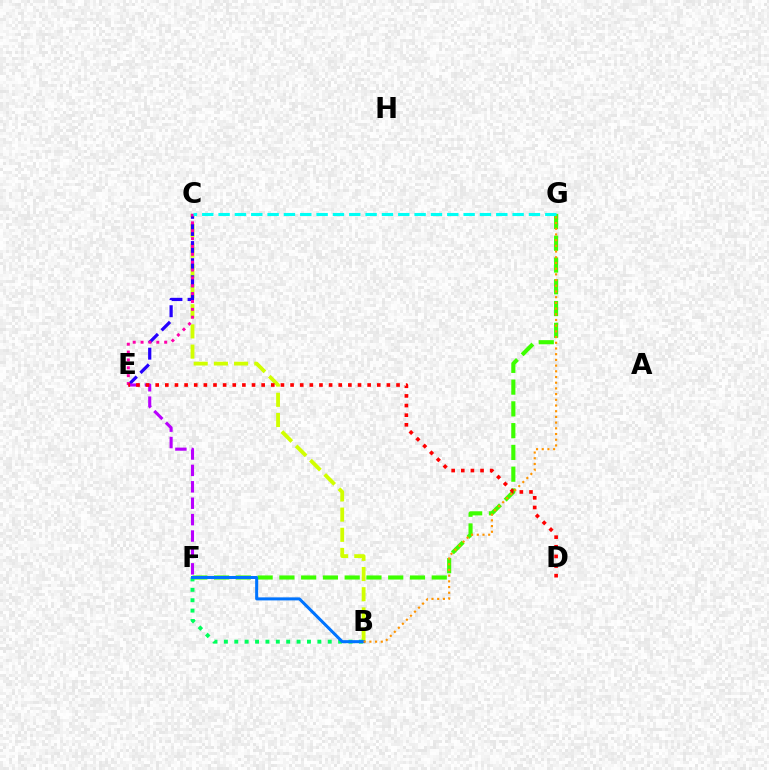{('F', 'G'): [{'color': '#3dff00', 'line_style': 'dashed', 'thickness': 2.96}], ('B', 'C'): [{'color': '#d1ff00', 'line_style': 'dashed', 'thickness': 2.74}], ('B', 'F'): [{'color': '#00ff5c', 'line_style': 'dotted', 'thickness': 2.82}, {'color': '#0074ff', 'line_style': 'solid', 'thickness': 2.18}], ('C', 'E'): [{'color': '#2500ff', 'line_style': 'dashed', 'thickness': 2.32}, {'color': '#ff00ac', 'line_style': 'dotted', 'thickness': 2.14}], ('E', 'F'): [{'color': '#b900ff', 'line_style': 'dashed', 'thickness': 2.23}], ('C', 'G'): [{'color': '#00fff6', 'line_style': 'dashed', 'thickness': 2.22}], ('D', 'E'): [{'color': '#ff0000', 'line_style': 'dotted', 'thickness': 2.62}], ('B', 'G'): [{'color': '#ff9400', 'line_style': 'dotted', 'thickness': 1.55}]}